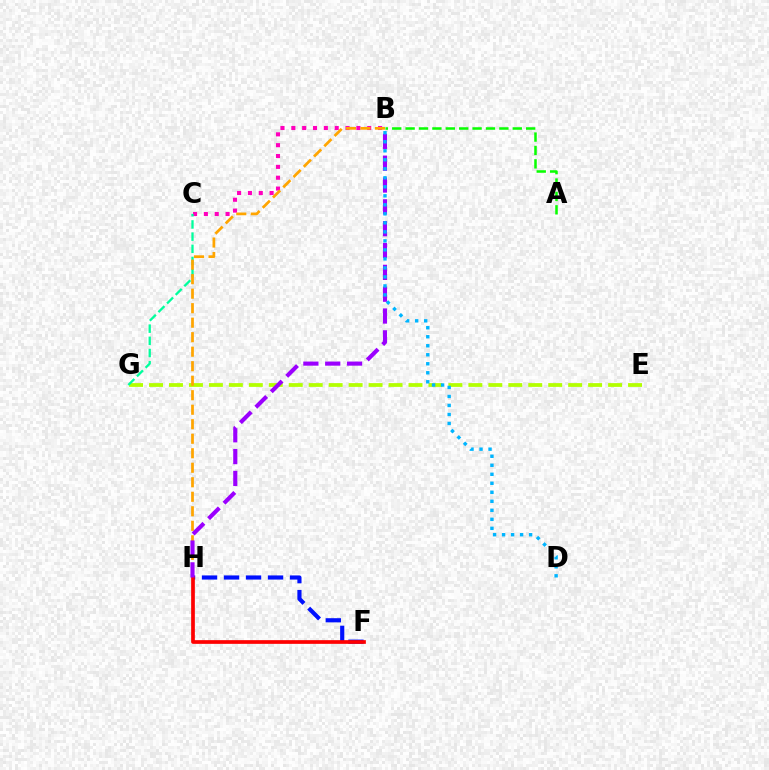{('F', 'H'): [{'color': '#0010ff', 'line_style': 'dashed', 'thickness': 2.99}, {'color': '#ff0000', 'line_style': 'solid', 'thickness': 2.67}], ('E', 'G'): [{'color': '#b3ff00', 'line_style': 'dashed', 'thickness': 2.71}], ('B', 'C'): [{'color': '#ff00bd', 'line_style': 'dotted', 'thickness': 2.95}], ('A', 'B'): [{'color': '#08ff00', 'line_style': 'dashed', 'thickness': 1.82}], ('C', 'G'): [{'color': '#00ff9d', 'line_style': 'dashed', 'thickness': 1.66}], ('B', 'H'): [{'color': '#ffa500', 'line_style': 'dashed', 'thickness': 1.97}, {'color': '#9b00ff', 'line_style': 'dashed', 'thickness': 2.97}], ('B', 'D'): [{'color': '#00b5ff', 'line_style': 'dotted', 'thickness': 2.45}]}